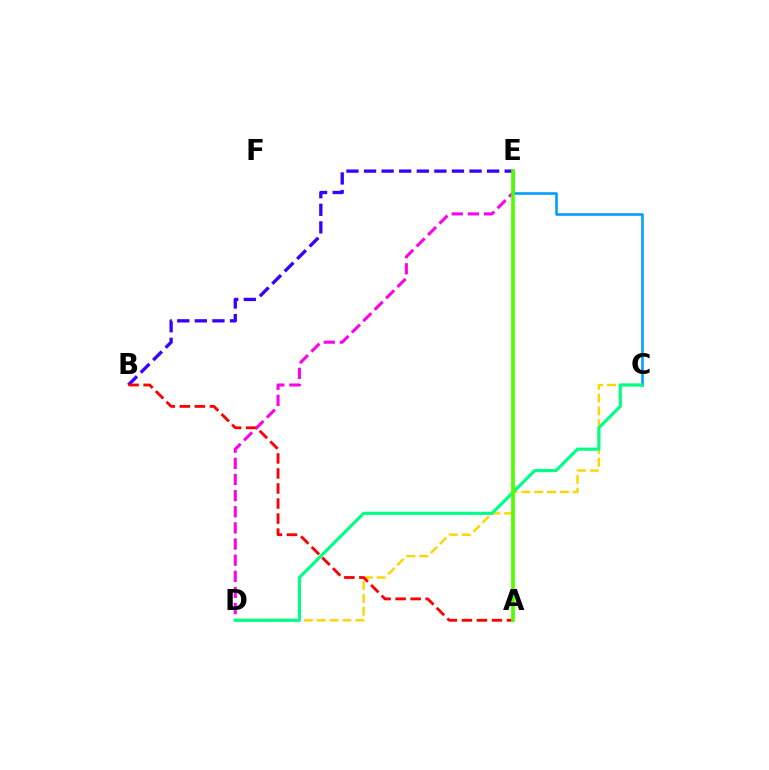{('D', 'E'): [{'color': '#ff00ed', 'line_style': 'dashed', 'thickness': 2.19}], ('C', 'E'): [{'color': '#009eff', 'line_style': 'solid', 'thickness': 1.87}], ('B', 'E'): [{'color': '#3700ff', 'line_style': 'dashed', 'thickness': 2.39}], ('C', 'D'): [{'color': '#ffd500', 'line_style': 'dashed', 'thickness': 1.74}, {'color': '#00ff86', 'line_style': 'solid', 'thickness': 2.28}], ('A', 'B'): [{'color': '#ff0000', 'line_style': 'dashed', 'thickness': 2.04}], ('A', 'E'): [{'color': '#4fff00', 'line_style': 'solid', 'thickness': 2.67}]}